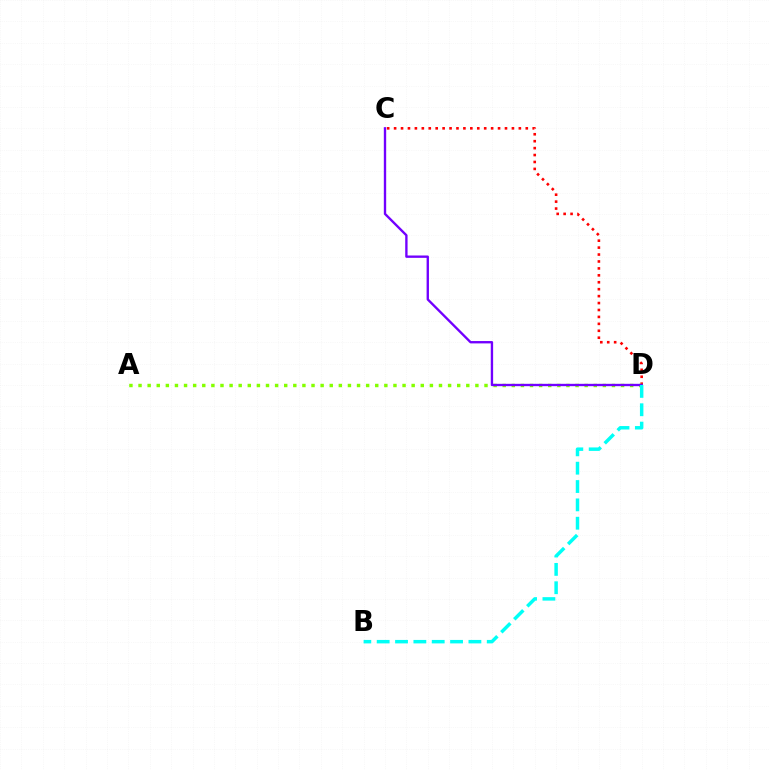{('C', 'D'): [{'color': '#ff0000', 'line_style': 'dotted', 'thickness': 1.88}, {'color': '#7200ff', 'line_style': 'solid', 'thickness': 1.7}], ('A', 'D'): [{'color': '#84ff00', 'line_style': 'dotted', 'thickness': 2.47}], ('B', 'D'): [{'color': '#00fff6', 'line_style': 'dashed', 'thickness': 2.49}]}